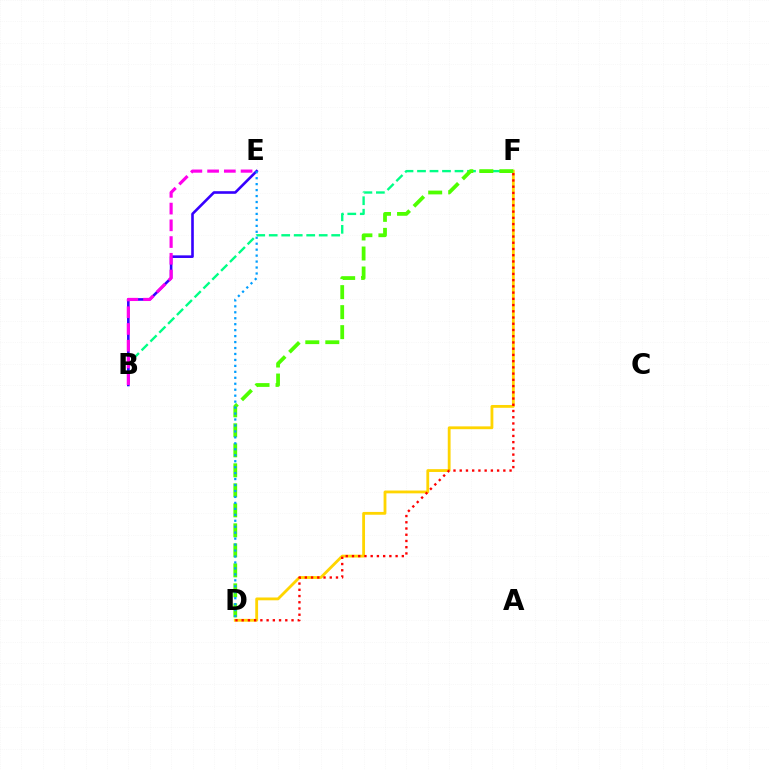{('B', 'F'): [{'color': '#00ff86', 'line_style': 'dashed', 'thickness': 1.7}], ('D', 'F'): [{'color': '#ffd500', 'line_style': 'solid', 'thickness': 2.03}, {'color': '#4fff00', 'line_style': 'dashed', 'thickness': 2.72}, {'color': '#ff0000', 'line_style': 'dotted', 'thickness': 1.69}], ('B', 'E'): [{'color': '#3700ff', 'line_style': 'solid', 'thickness': 1.89}, {'color': '#ff00ed', 'line_style': 'dashed', 'thickness': 2.27}], ('D', 'E'): [{'color': '#009eff', 'line_style': 'dotted', 'thickness': 1.62}]}